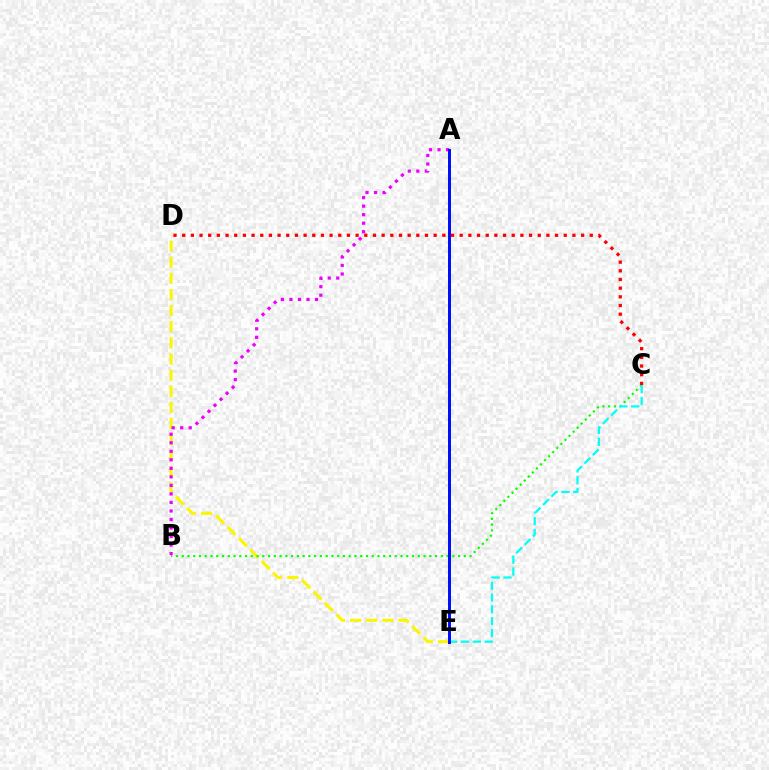{('D', 'E'): [{'color': '#fcf500', 'line_style': 'dashed', 'thickness': 2.19}], ('B', 'C'): [{'color': '#08ff00', 'line_style': 'dotted', 'thickness': 1.56}], ('A', 'B'): [{'color': '#ee00ff', 'line_style': 'dotted', 'thickness': 2.32}], ('C', 'E'): [{'color': '#00fff6', 'line_style': 'dashed', 'thickness': 1.61}], ('A', 'E'): [{'color': '#0010ff', 'line_style': 'solid', 'thickness': 2.16}], ('C', 'D'): [{'color': '#ff0000', 'line_style': 'dotted', 'thickness': 2.36}]}